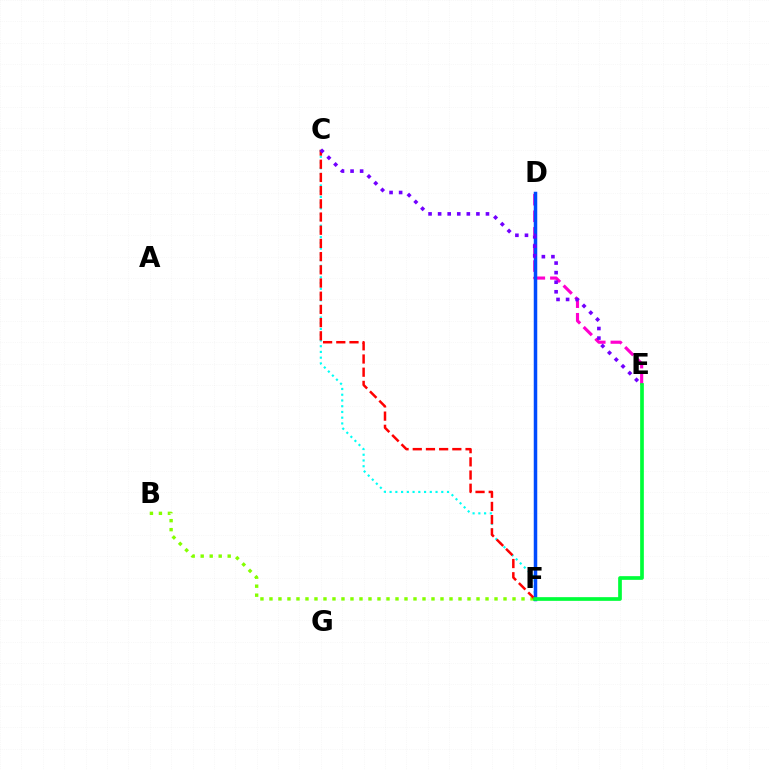{('D', 'E'): [{'color': '#ff00cf', 'line_style': 'dashed', 'thickness': 2.25}], ('C', 'F'): [{'color': '#00fff6', 'line_style': 'dotted', 'thickness': 1.56}, {'color': '#ff0000', 'line_style': 'dashed', 'thickness': 1.79}], ('D', 'F'): [{'color': '#ffbd00', 'line_style': 'dashed', 'thickness': 1.99}, {'color': '#004bff', 'line_style': 'solid', 'thickness': 2.52}], ('B', 'F'): [{'color': '#84ff00', 'line_style': 'dotted', 'thickness': 2.45}], ('C', 'E'): [{'color': '#7200ff', 'line_style': 'dotted', 'thickness': 2.6}], ('E', 'F'): [{'color': '#00ff39', 'line_style': 'solid', 'thickness': 2.66}]}